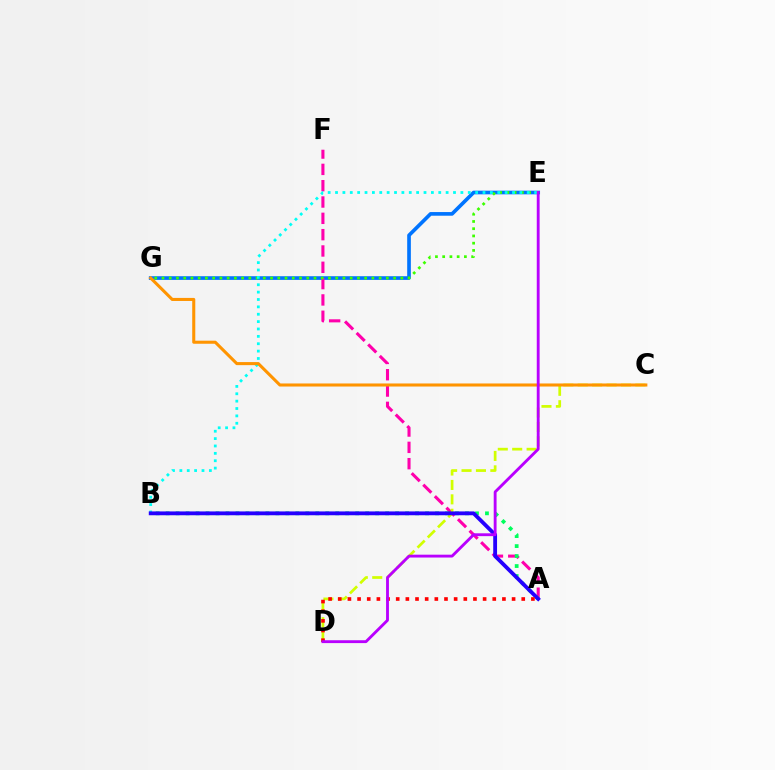{('E', 'G'): [{'color': '#0074ff', 'line_style': 'solid', 'thickness': 2.64}, {'color': '#3dff00', 'line_style': 'dotted', 'thickness': 1.97}], ('A', 'F'): [{'color': '#ff00ac', 'line_style': 'dashed', 'thickness': 2.22}], ('C', 'D'): [{'color': '#d1ff00', 'line_style': 'dashed', 'thickness': 1.96}], ('A', 'B'): [{'color': '#00ff5c', 'line_style': 'dotted', 'thickness': 2.71}, {'color': '#2500ff', 'line_style': 'solid', 'thickness': 2.75}], ('B', 'E'): [{'color': '#00fff6', 'line_style': 'dotted', 'thickness': 2.0}], ('A', 'D'): [{'color': '#ff0000', 'line_style': 'dotted', 'thickness': 2.62}], ('C', 'G'): [{'color': '#ff9400', 'line_style': 'solid', 'thickness': 2.2}], ('D', 'E'): [{'color': '#b900ff', 'line_style': 'solid', 'thickness': 2.05}]}